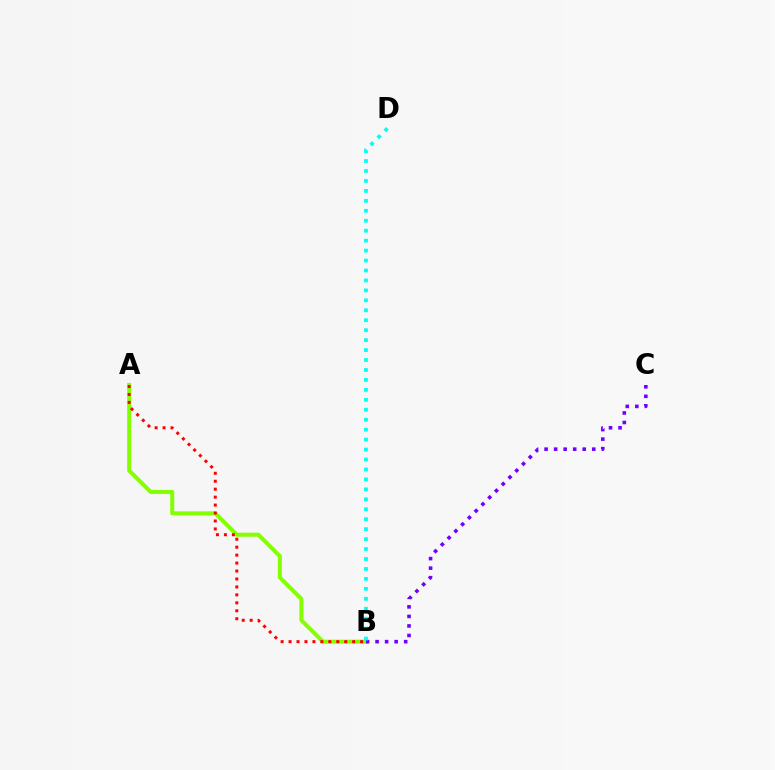{('A', 'B'): [{'color': '#84ff00', 'line_style': 'solid', 'thickness': 2.89}, {'color': '#ff0000', 'line_style': 'dotted', 'thickness': 2.16}], ('B', 'C'): [{'color': '#7200ff', 'line_style': 'dotted', 'thickness': 2.59}], ('B', 'D'): [{'color': '#00fff6', 'line_style': 'dotted', 'thickness': 2.7}]}